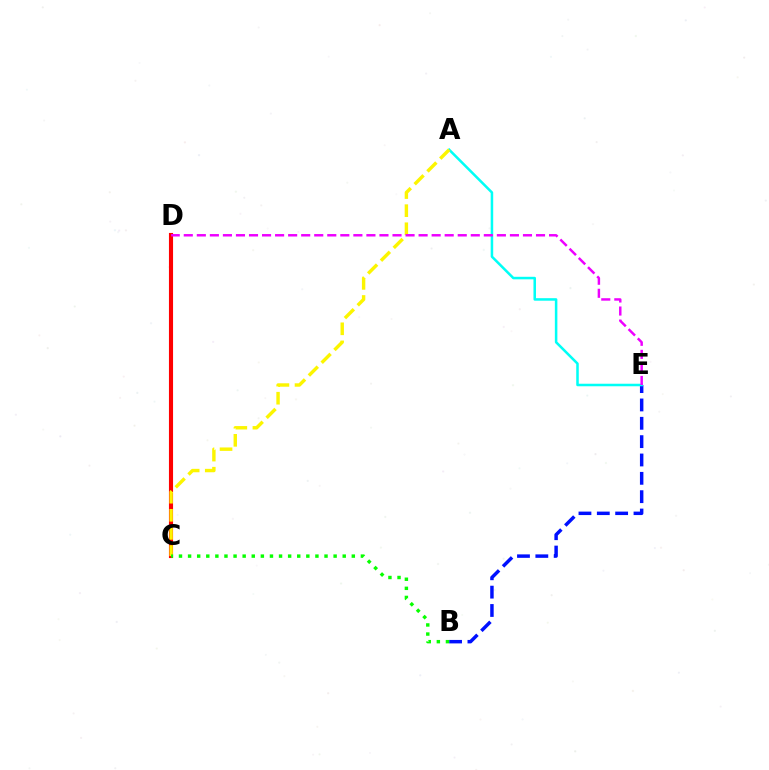{('B', 'E'): [{'color': '#0010ff', 'line_style': 'dashed', 'thickness': 2.49}], ('A', 'E'): [{'color': '#00fff6', 'line_style': 'solid', 'thickness': 1.82}], ('C', 'D'): [{'color': '#ff0000', 'line_style': 'solid', 'thickness': 2.96}], ('A', 'C'): [{'color': '#fcf500', 'line_style': 'dashed', 'thickness': 2.46}], ('D', 'E'): [{'color': '#ee00ff', 'line_style': 'dashed', 'thickness': 1.77}], ('B', 'C'): [{'color': '#08ff00', 'line_style': 'dotted', 'thickness': 2.47}]}